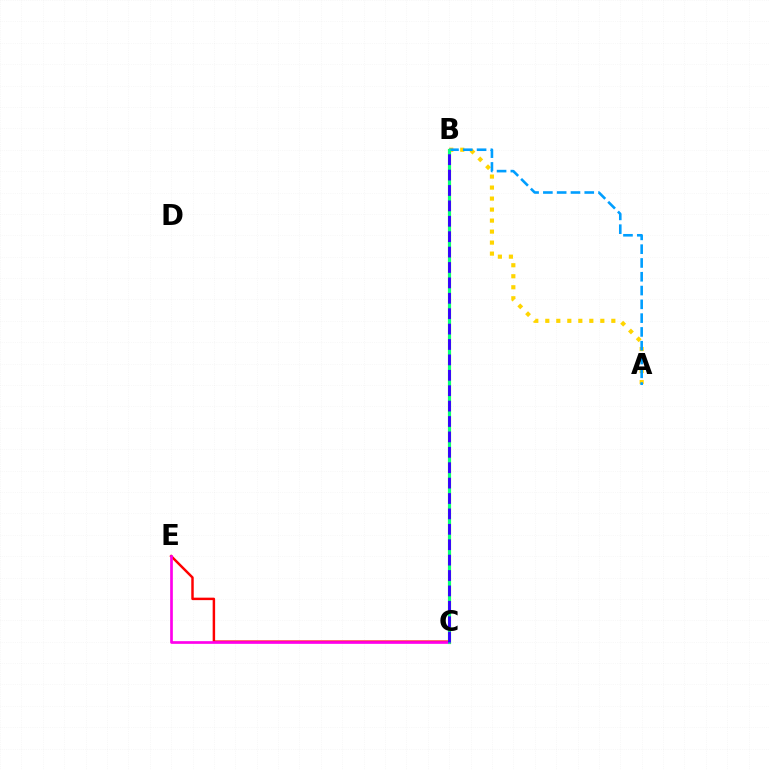{('C', 'E'): [{'color': '#ff0000', 'line_style': 'solid', 'thickness': 1.77}, {'color': '#ff00ed', 'line_style': 'solid', 'thickness': 1.94}], ('B', 'C'): [{'color': '#4fff00', 'line_style': 'solid', 'thickness': 2.29}, {'color': '#00ff86', 'line_style': 'solid', 'thickness': 1.92}, {'color': '#3700ff', 'line_style': 'dashed', 'thickness': 2.09}], ('A', 'B'): [{'color': '#ffd500', 'line_style': 'dotted', 'thickness': 2.99}, {'color': '#009eff', 'line_style': 'dashed', 'thickness': 1.87}]}